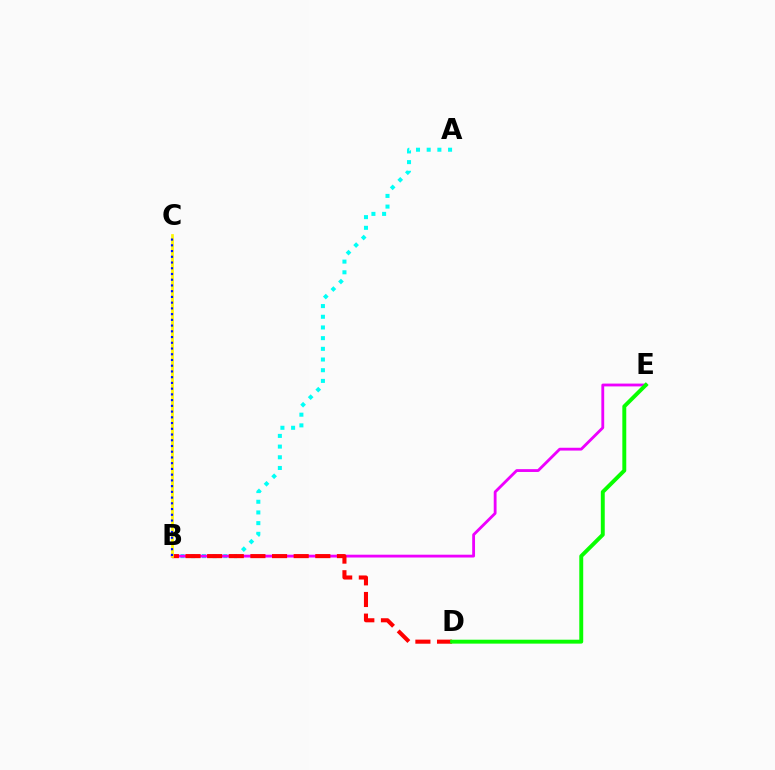{('A', 'B'): [{'color': '#00fff6', 'line_style': 'dotted', 'thickness': 2.9}], ('B', 'E'): [{'color': '#ee00ff', 'line_style': 'solid', 'thickness': 2.03}], ('B', 'D'): [{'color': '#ff0000', 'line_style': 'dashed', 'thickness': 2.94}], ('D', 'E'): [{'color': '#08ff00', 'line_style': 'solid', 'thickness': 2.82}], ('B', 'C'): [{'color': '#fcf500', 'line_style': 'solid', 'thickness': 1.95}, {'color': '#0010ff', 'line_style': 'dotted', 'thickness': 1.56}]}